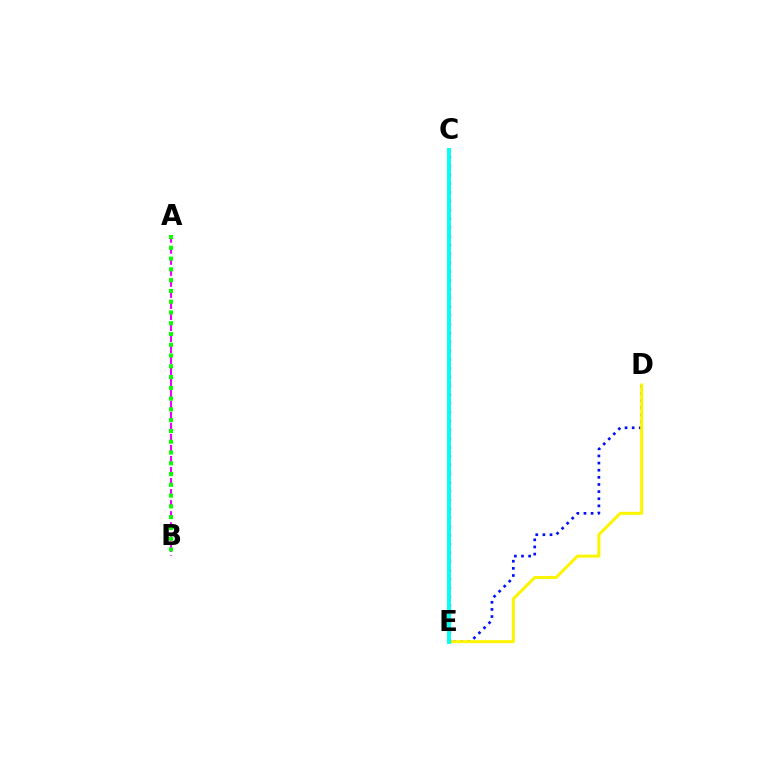{('D', 'E'): [{'color': '#0010ff', 'line_style': 'dotted', 'thickness': 1.94}, {'color': '#fcf500', 'line_style': 'solid', 'thickness': 2.17}], ('C', 'E'): [{'color': '#ff0000', 'line_style': 'dotted', 'thickness': 2.39}, {'color': '#00fff6', 'line_style': 'solid', 'thickness': 2.81}], ('A', 'B'): [{'color': '#ee00ff', 'line_style': 'dashed', 'thickness': 1.5}, {'color': '#08ff00', 'line_style': 'dotted', 'thickness': 2.93}]}